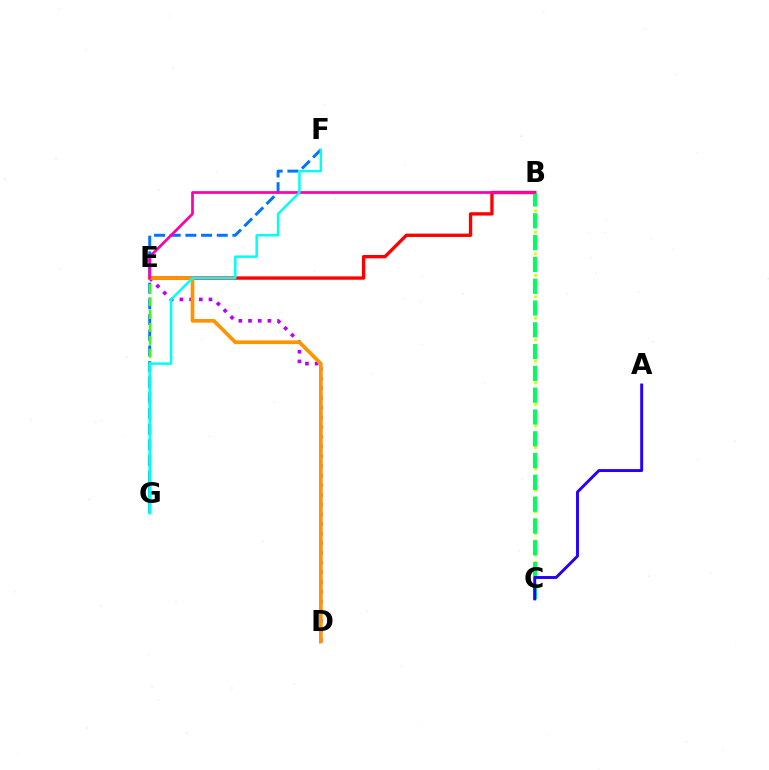{('D', 'E'): [{'color': '#b900ff', 'line_style': 'dotted', 'thickness': 2.63}, {'color': '#ff9400', 'line_style': 'solid', 'thickness': 2.66}], ('B', 'C'): [{'color': '#d1ff00', 'line_style': 'dotted', 'thickness': 1.95}, {'color': '#00ff5c', 'line_style': 'dashed', 'thickness': 2.96}], ('F', 'G'): [{'color': '#0074ff', 'line_style': 'dashed', 'thickness': 2.13}, {'color': '#00fff6', 'line_style': 'solid', 'thickness': 1.78}], ('E', 'G'): [{'color': '#3dff00', 'line_style': 'dashed', 'thickness': 1.76}], ('B', 'E'): [{'color': '#ff0000', 'line_style': 'solid', 'thickness': 2.41}, {'color': '#ff00ac', 'line_style': 'solid', 'thickness': 1.96}], ('A', 'C'): [{'color': '#2500ff', 'line_style': 'solid', 'thickness': 2.11}]}